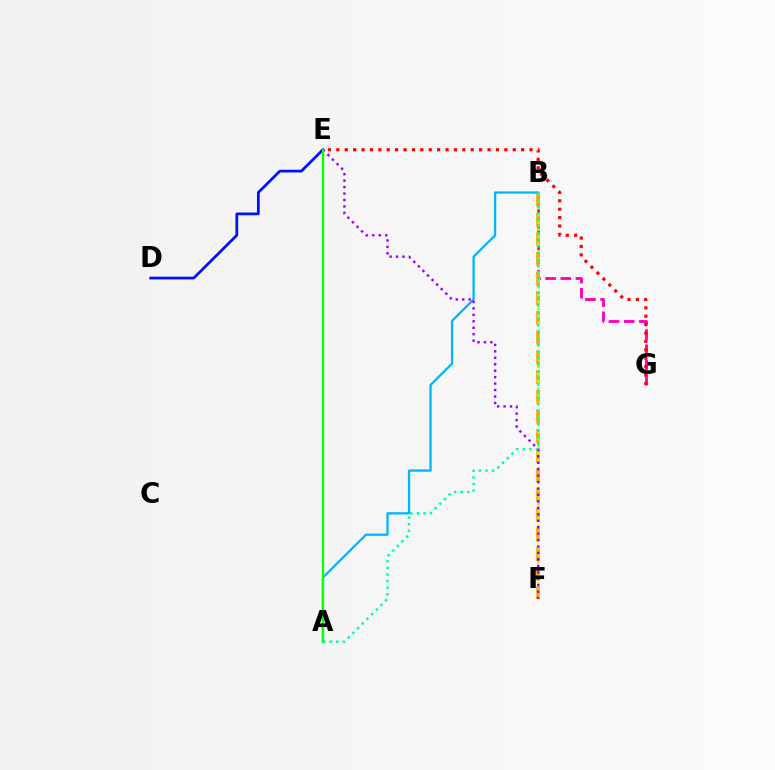{('B', 'G'): [{'color': '#ff00bd', 'line_style': 'dashed', 'thickness': 2.06}], ('A', 'B'): [{'color': '#00b5ff', 'line_style': 'solid', 'thickness': 1.64}, {'color': '#00ff9d', 'line_style': 'dotted', 'thickness': 1.79}], ('E', 'G'): [{'color': '#ff0000', 'line_style': 'dotted', 'thickness': 2.28}], ('D', 'E'): [{'color': '#0010ff', 'line_style': 'solid', 'thickness': 1.98}], ('B', 'F'): [{'color': '#ffa500', 'line_style': 'dashed', 'thickness': 2.67}, {'color': '#b3ff00', 'line_style': 'dotted', 'thickness': 1.96}], ('E', 'F'): [{'color': '#9b00ff', 'line_style': 'dotted', 'thickness': 1.75}], ('A', 'E'): [{'color': '#08ff00', 'line_style': 'solid', 'thickness': 1.63}]}